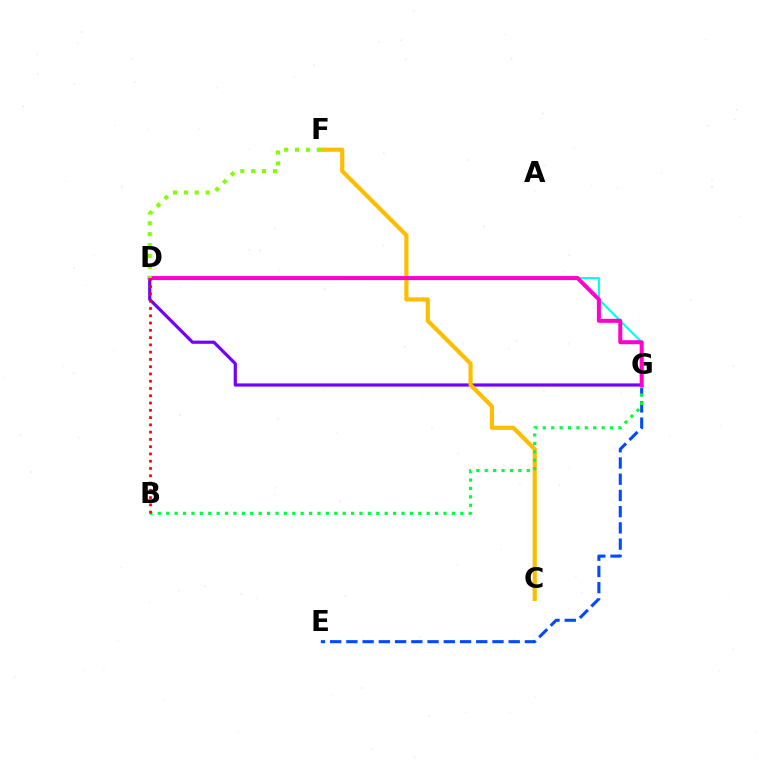{('D', 'G'): [{'color': '#00fff6', 'line_style': 'solid', 'thickness': 1.54}, {'color': '#7200ff', 'line_style': 'solid', 'thickness': 2.29}, {'color': '#ff00cf', 'line_style': 'solid', 'thickness': 2.89}], ('C', 'F'): [{'color': '#ffbd00', 'line_style': 'solid', 'thickness': 3.0}], ('E', 'G'): [{'color': '#004bff', 'line_style': 'dashed', 'thickness': 2.21}], ('B', 'G'): [{'color': '#00ff39', 'line_style': 'dotted', 'thickness': 2.28}], ('D', 'F'): [{'color': '#84ff00', 'line_style': 'dotted', 'thickness': 2.96}], ('B', 'D'): [{'color': '#ff0000', 'line_style': 'dotted', 'thickness': 1.98}]}